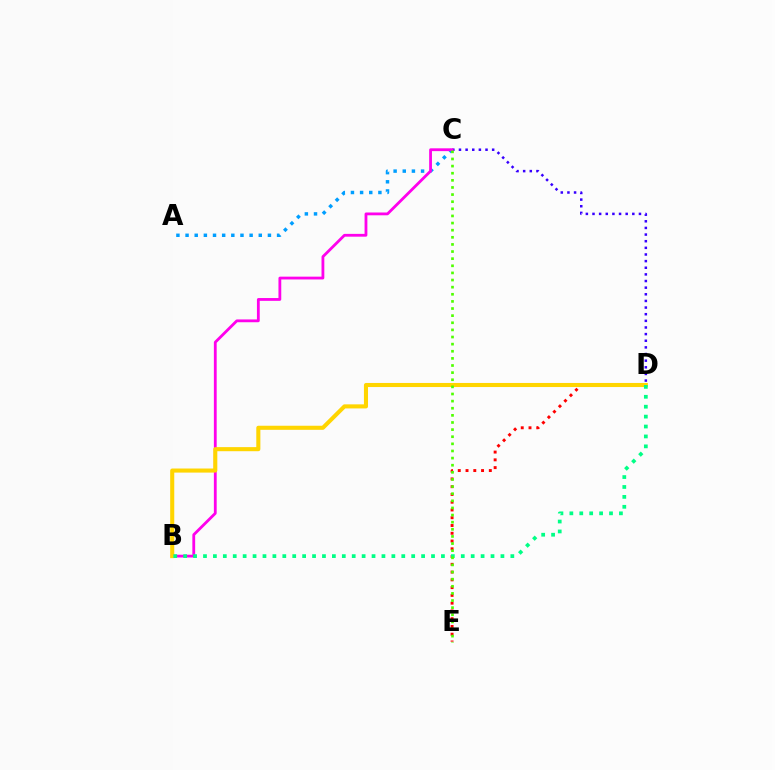{('A', 'C'): [{'color': '#009eff', 'line_style': 'dotted', 'thickness': 2.49}], ('C', 'D'): [{'color': '#3700ff', 'line_style': 'dotted', 'thickness': 1.8}], ('D', 'E'): [{'color': '#ff0000', 'line_style': 'dotted', 'thickness': 2.11}], ('B', 'C'): [{'color': '#ff00ed', 'line_style': 'solid', 'thickness': 2.02}], ('B', 'D'): [{'color': '#ffd500', 'line_style': 'solid', 'thickness': 2.94}, {'color': '#00ff86', 'line_style': 'dotted', 'thickness': 2.69}], ('C', 'E'): [{'color': '#4fff00', 'line_style': 'dotted', 'thickness': 1.94}]}